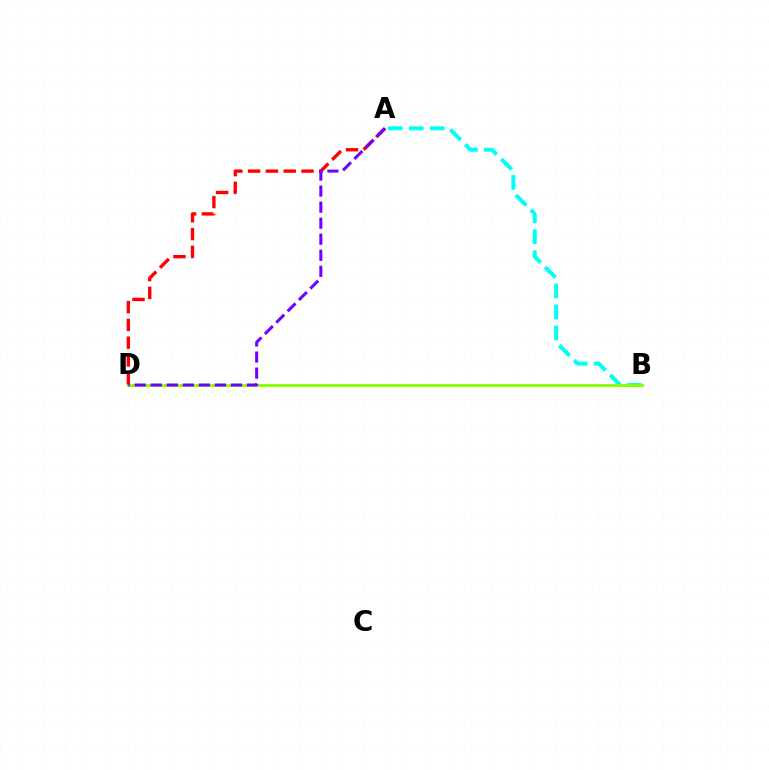{('A', 'B'): [{'color': '#00fff6', 'line_style': 'dashed', 'thickness': 2.86}], ('B', 'D'): [{'color': '#84ff00', 'line_style': 'solid', 'thickness': 2.05}], ('A', 'D'): [{'color': '#ff0000', 'line_style': 'dashed', 'thickness': 2.42}, {'color': '#7200ff', 'line_style': 'dashed', 'thickness': 2.18}]}